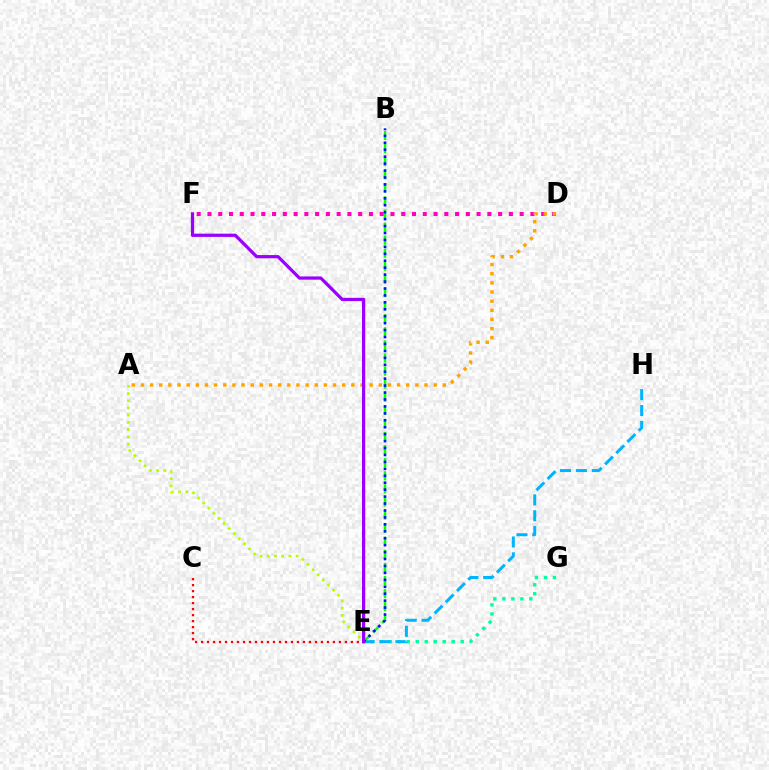{('D', 'F'): [{'color': '#ff00bd', 'line_style': 'dotted', 'thickness': 2.93}], ('E', 'G'): [{'color': '#00ff9d', 'line_style': 'dotted', 'thickness': 2.44}], ('E', 'H'): [{'color': '#00b5ff', 'line_style': 'dashed', 'thickness': 2.16}], ('C', 'E'): [{'color': '#ff0000', 'line_style': 'dotted', 'thickness': 1.63}], ('B', 'E'): [{'color': '#08ff00', 'line_style': 'dashed', 'thickness': 1.78}, {'color': '#0010ff', 'line_style': 'dotted', 'thickness': 1.88}], ('A', 'D'): [{'color': '#ffa500', 'line_style': 'dotted', 'thickness': 2.49}], ('A', 'E'): [{'color': '#b3ff00', 'line_style': 'dotted', 'thickness': 1.96}], ('E', 'F'): [{'color': '#9b00ff', 'line_style': 'solid', 'thickness': 2.33}]}